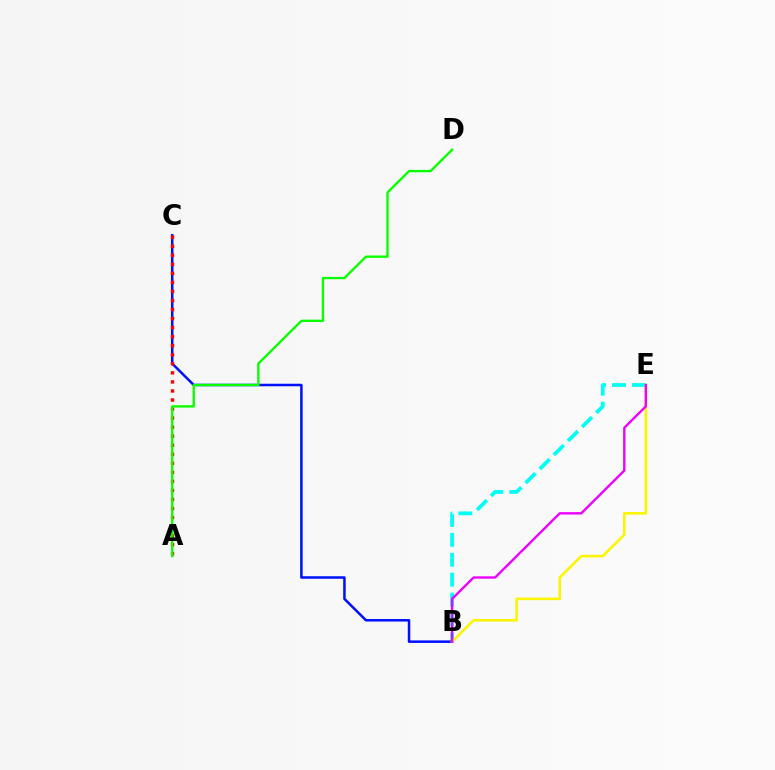{('B', 'E'): [{'color': '#00fff6', 'line_style': 'dashed', 'thickness': 2.71}, {'color': '#fcf500', 'line_style': 'solid', 'thickness': 1.86}, {'color': '#ee00ff', 'line_style': 'solid', 'thickness': 1.71}], ('B', 'C'): [{'color': '#0010ff', 'line_style': 'solid', 'thickness': 1.81}], ('A', 'C'): [{'color': '#ff0000', 'line_style': 'dotted', 'thickness': 2.46}], ('A', 'D'): [{'color': '#08ff00', 'line_style': 'solid', 'thickness': 1.69}]}